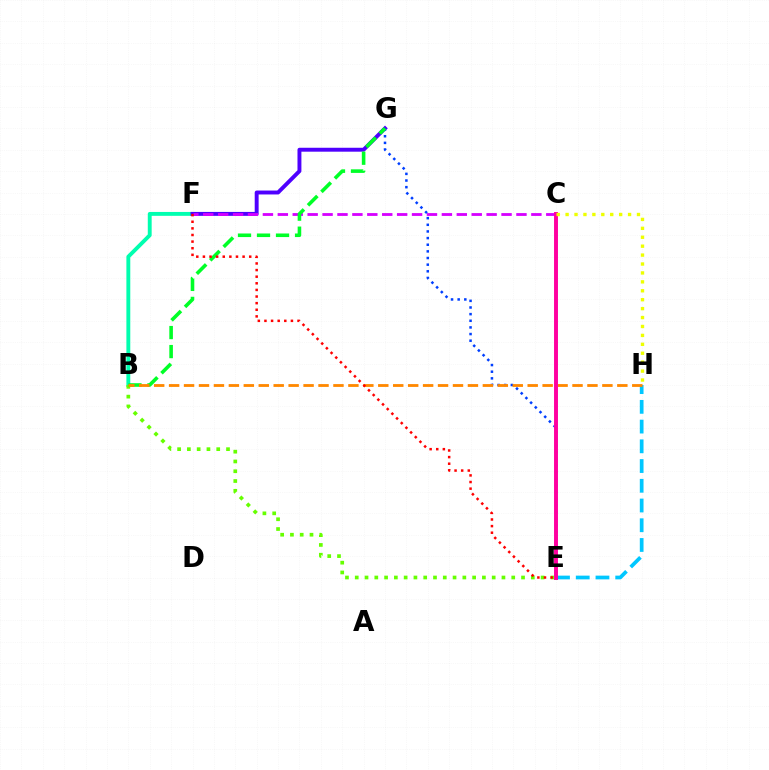{('B', 'F'): [{'color': '#00ffaf', 'line_style': 'solid', 'thickness': 2.8}], ('F', 'G'): [{'color': '#4f00ff', 'line_style': 'solid', 'thickness': 2.82}], ('C', 'F'): [{'color': '#d600ff', 'line_style': 'dashed', 'thickness': 2.03}], ('E', 'H'): [{'color': '#00c7ff', 'line_style': 'dashed', 'thickness': 2.68}], ('E', 'G'): [{'color': '#003fff', 'line_style': 'dotted', 'thickness': 1.8}], ('B', 'E'): [{'color': '#66ff00', 'line_style': 'dotted', 'thickness': 2.66}], ('B', 'G'): [{'color': '#00ff27', 'line_style': 'dashed', 'thickness': 2.58}], ('B', 'H'): [{'color': '#ff8800', 'line_style': 'dashed', 'thickness': 2.03}], ('E', 'F'): [{'color': '#ff0000', 'line_style': 'dotted', 'thickness': 1.8}], ('C', 'E'): [{'color': '#ff00a0', 'line_style': 'solid', 'thickness': 2.83}], ('C', 'H'): [{'color': '#eeff00', 'line_style': 'dotted', 'thickness': 2.42}]}